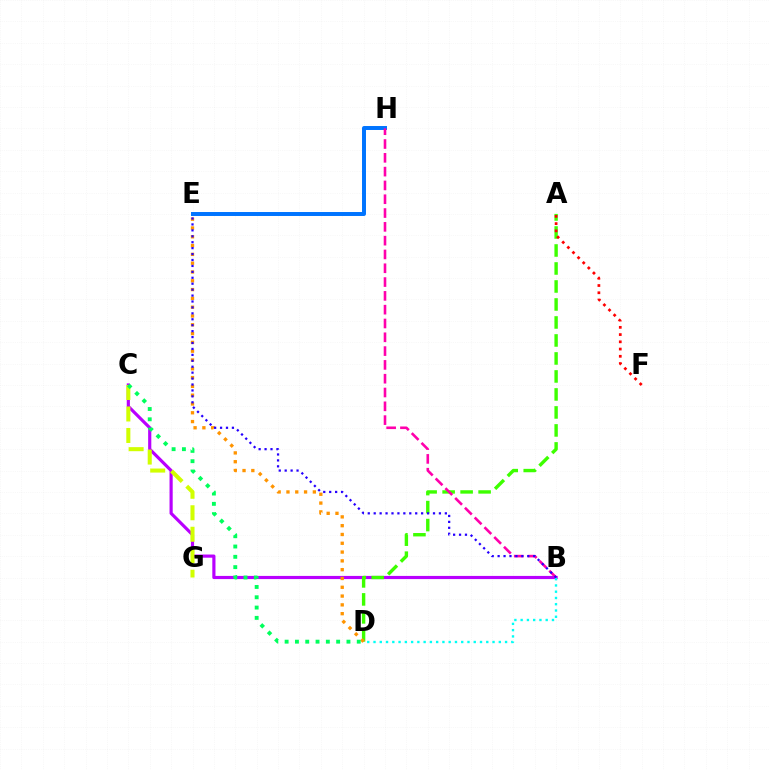{('B', 'C'): [{'color': '#b900ff', 'line_style': 'solid', 'thickness': 2.28}], ('A', 'D'): [{'color': '#3dff00', 'line_style': 'dashed', 'thickness': 2.44}], ('E', 'H'): [{'color': '#0074ff', 'line_style': 'solid', 'thickness': 2.86}], ('A', 'F'): [{'color': '#ff0000', 'line_style': 'dotted', 'thickness': 1.97}], ('C', 'G'): [{'color': '#d1ff00', 'line_style': 'dashed', 'thickness': 2.92}], ('D', 'E'): [{'color': '#ff9400', 'line_style': 'dotted', 'thickness': 2.39}], ('B', 'H'): [{'color': '#ff00ac', 'line_style': 'dashed', 'thickness': 1.88}], ('B', 'D'): [{'color': '#00fff6', 'line_style': 'dotted', 'thickness': 1.7}], ('C', 'D'): [{'color': '#00ff5c', 'line_style': 'dotted', 'thickness': 2.8}], ('B', 'E'): [{'color': '#2500ff', 'line_style': 'dotted', 'thickness': 1.61}]}